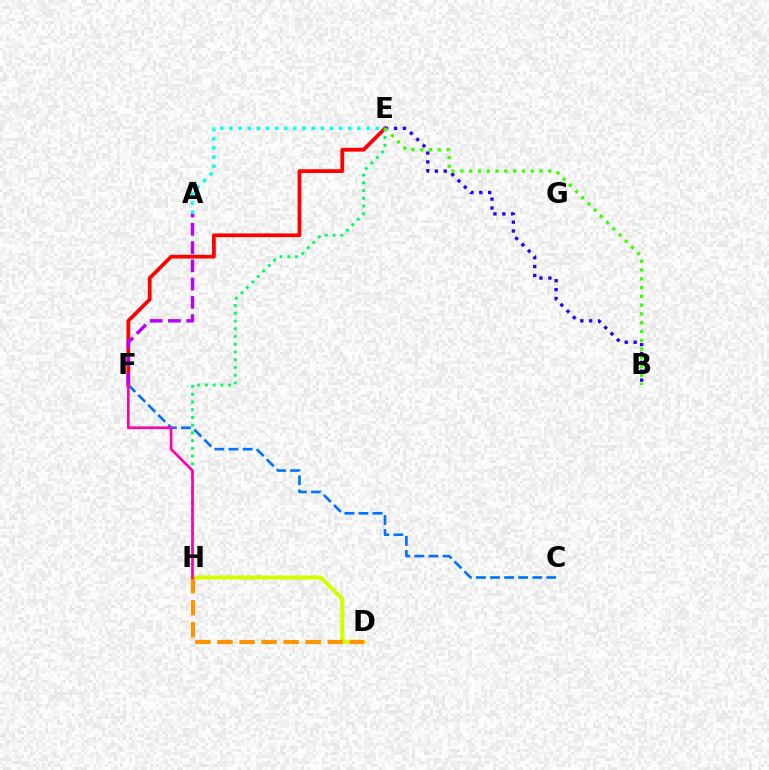{('E', 'F'): [{'color': '#ff0000', 'line_style': 'solid', 'thickness': 2.7}], ('B', 'E'): [{'color': '#2500ff', 'line_style': 'dotted', 'thickness': 2.41}, {'color': '#3dff00', 'line_style': 'dotted', 'thickness': 2.39}], ('C', 'F'): [{'color': '#0074ff', 'line_style': 'dashed', 'thickness': 1.91}], ('D', 'H'): [{'color': '#d1ff00', 'line_style': 'solid', 'thickness': 2.92}, {'color': '#ff9400', 'line_style': 'dashed', 'thickness': 3.0}], ('E', 'H'): [{'color': '#00ff5c', 'line_style': 'dotted', 'thickness': 2.1}], ('A', 'E'): [{'color': '#00fff6', 'line_style': 'dotted', 'thickness': 2.48}], ('A', 'F'): [{'color': '#b900ff', 'line_style': 'dashed', 'thickness': 2.48}], ('F', 'H'): [{'color': '#ff00ac', 'line_style': 'solid', 'thickness': 1.94}]}